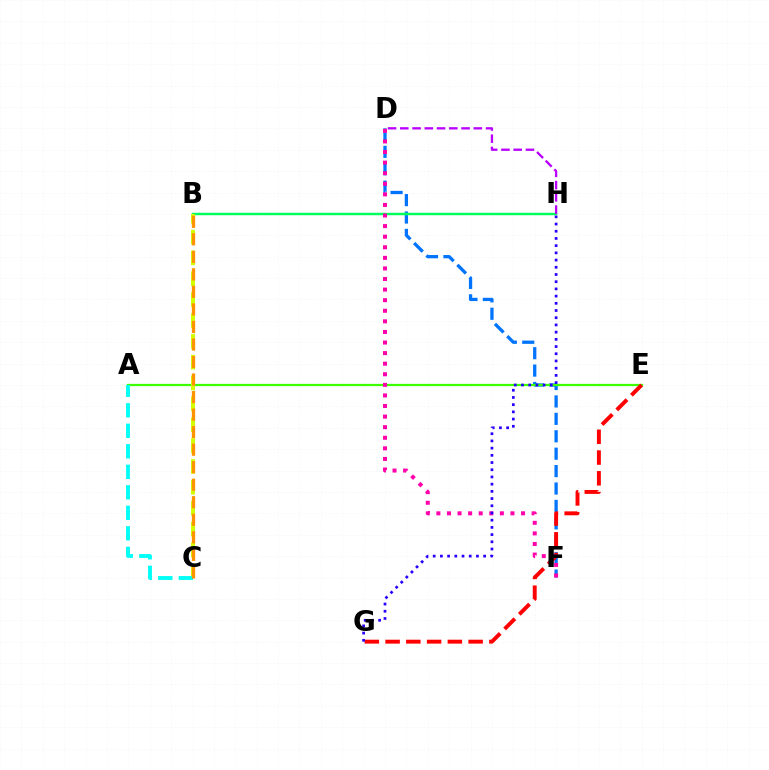{('D', 'F'): [{'color': '#0074ff', 'line_style': 'dashed', 'thickness': 2.37}, {'color': '#ff00ac', 'line_style': 'dotted', 'thickness': 2.88}], ('A', 'E'): [{'color': '#3dff00', 'line_style': 'solid', 'thickness': 1.62}], ('B', 'H'): [{'color': '#00ff5c', 'line_style': 'solid', 'thickness': 1.78}], ('B', 'C'): [{'color': '#d1ff00', 'line_style': 'dashed', 'thickness': 2.83}, {'color': '#ff9400', 'line_style': 'dashed', 'thickness': 2.38}], ('E', 'G'): [{'color': '#ff0000', 'line_style': 'dashed', 'thickness': 2.82}], ('A', 'C'): [{'color': '#00fff6', 'line_style': 'dashed', 'thickness': 2.79}], ('G', 'H'): [{'color': '#2500ff', 'line_style': 'dotted', 'thickness': 1.96}], ('D', 'H'): [{'color': '#b900ff', 'line_style': 'dashed', 'thickness': 1.66}]}